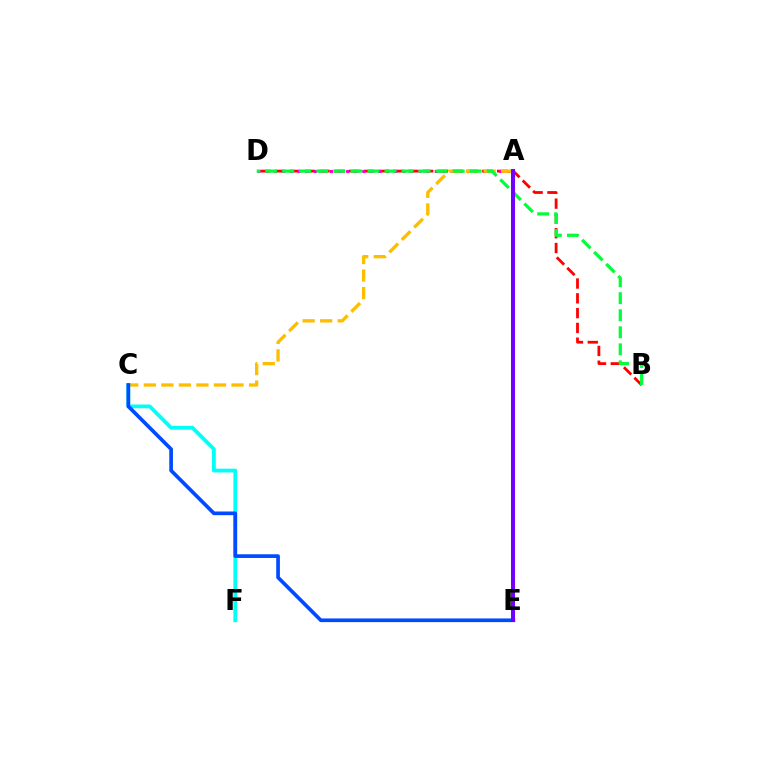{('B', 'D'): [{'color': '#ff0000', 'line_style': 'dashed', 'thickness': 2.01}, {'color': '#00ff39', 'line_style': 'dashed', 'thickness': 2.32}], ('A', 'D'): [{'color': '#ff00cf', 'line_style': 'dotted', 'thickness': 2.19}], ('A', 'C'): [{'color': '#ffbd00', 'line_style': 'dashed', 'thickness': 2.38}], ('C', 'F'): [{'color': '#00fff6', 'line_style': 'solid', 'thickness': 2.73}], ('A', 'E'): [{'color': '#84ff00', 'line_style': 'solid', 'thickness': 2.91}, {'color': '#7200ff', 'line_style': 'solid', 'thickness': 2.86}], ('C', 'E'): [{'color': '#004bff', 'line_style': 'solid', 'thickness': 2.64}]}